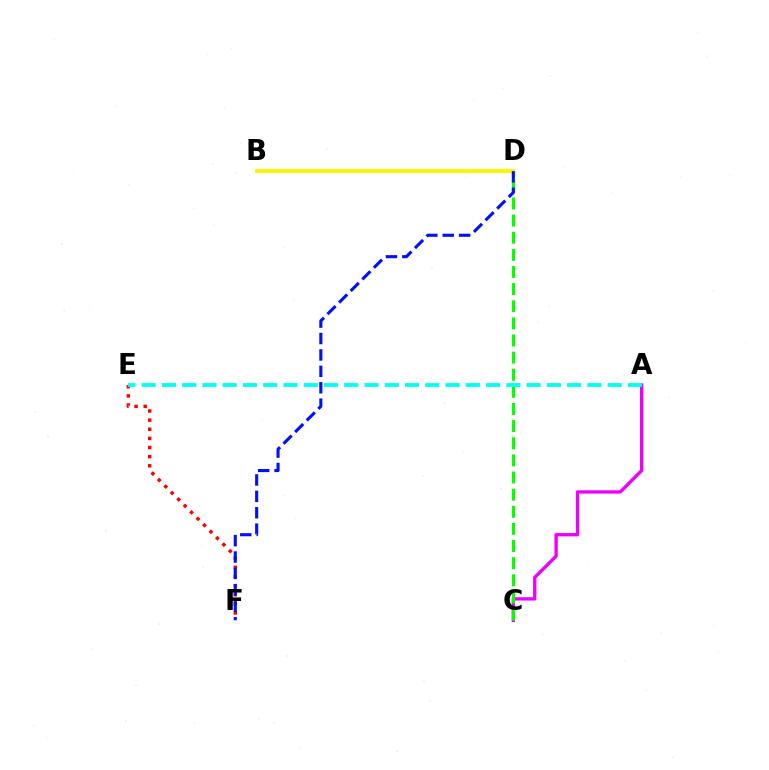{('A', 'C'): [{'color': '#ee00ff', 'line_style': 'solid', 'thickness': 2.4}], ('C', 'D'): [{'color': '#08ff00', 'line_style': 'dashed', 'thickness': 2.33}], ('B', 'D'): [{'color': '#fcf500', 'line_style': 'solid', 'thickness': 2.81}], ('E', 'F'): [{'color': '#ff0000', 'line_style': 'dotted', 'thickness': 2.48}], ('D', 'F'): [{'color': '#0010ff', 'line_style': 'dashed', 'thickness': 2.23}], ('A', 'E'): [{'color': '#00fff6', 'line_style': 'dashed', 'thickness': 2.75}]}